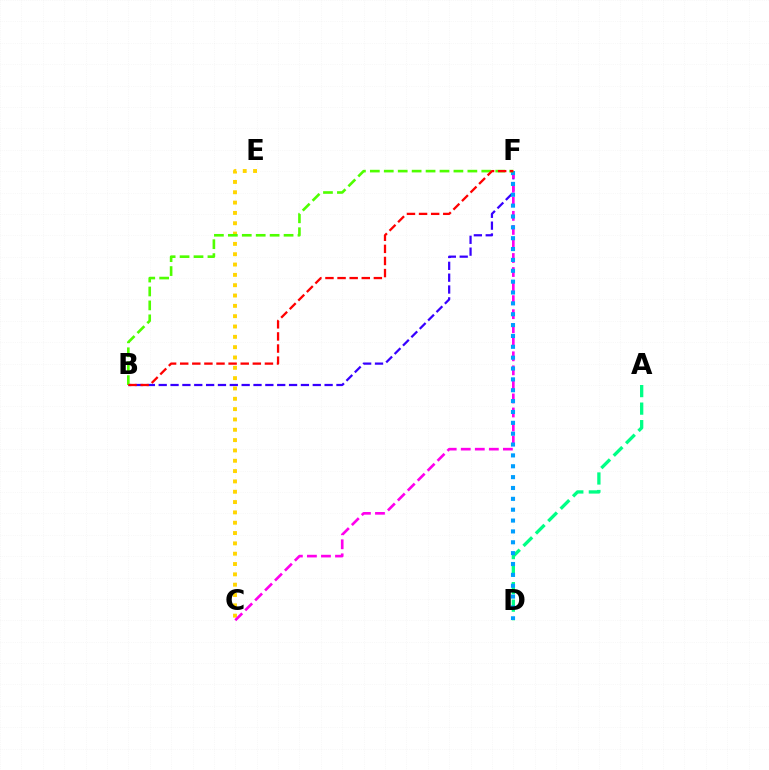{('B', 'F'): [{'color': '#3700ff', 'line_style': 'dashed', 'thickness': 1.61}, {'color': '#4fff00', 'line_style': 'dashed', 'thickness': 1.89}, {'color': '#ff0000', 'line_style': 'dashed', 'thickness': 1.64}], ('C', 'E'): [{'color': '#ffd500', 'line_style': 'dotted', 'thickness': 2.81}], ('A', 'D'): [{'color': '#00ff86', 'line_style': 'dashed', 'thickness': 2.38}], ('C', 'F'): [{'color': '#ff00ed', 'line_style': 'dashed', 'thickness': 1.91}], ('D', 'F'): [{'color': '#009eff', 'line_style': 'dotted', 'thickness': 2.95}]}